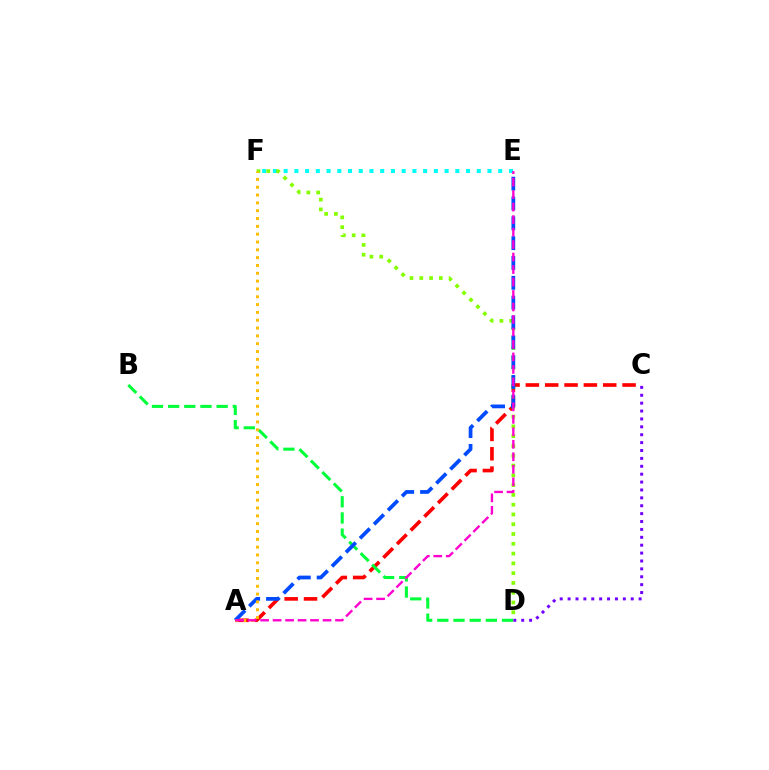{('E', 'F'): [{'color': '#00fff6', 'line_style': 'dotted', 'thickness': 2.92}], ('A', 'C'): [{'color': '#ff0000', 'line_style': 'dashed', 'thickness': 2.63}], ('B', 'D'): [{'color': '#00ff39', 'line_style': 'dashed', 'thickness': 2.2}], ('D', 'F'): [{'color': '#84ff00', 'line_style': 'dotted', 'thickness': 2.66}], ('A', 'E'): [{'color': '#004bff', 'line_style': 'dashed', 'thickness': 2.69}, {'color': '#ff00cf', 'line_style': 'dashed', 'thickness': 1.7}], ('C', 'D'): [{'color': '#7200ff', 'line_style': 'dotted', 'thickness': 2.14}], ('A', 'F'): [{'color': '#ffbd00', 'line_style': 'dotted', 'thickness': 2.13}]}